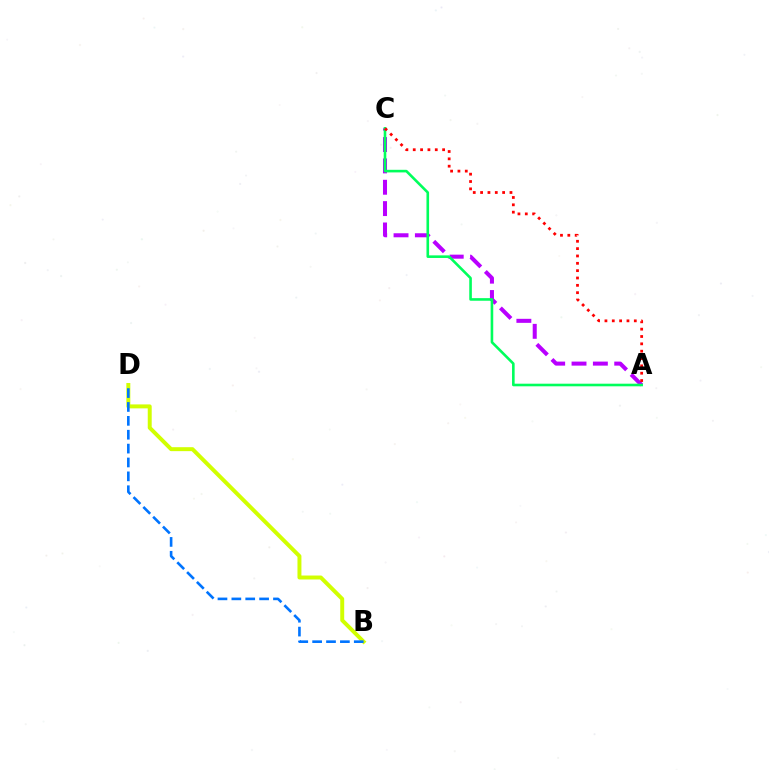{('B', 'D'): [{'color': '#d1ff00', 'line_style': 'solid', 'thickness': 2.85}, {'color': '#0074ff', 'line_style': 'dashed', 'thickness': 1.89}], ('A', 'C'): [{'color': '#b900ff', 'line_style': 'dashed', 'thickness': 2.9}, {'color': '#00ff5c', 'line_style': 'solid', 'thickness': 1.88}, {'color': '#ff0000', 'line_style': 'dotted', 'thickness': 1.99}]}